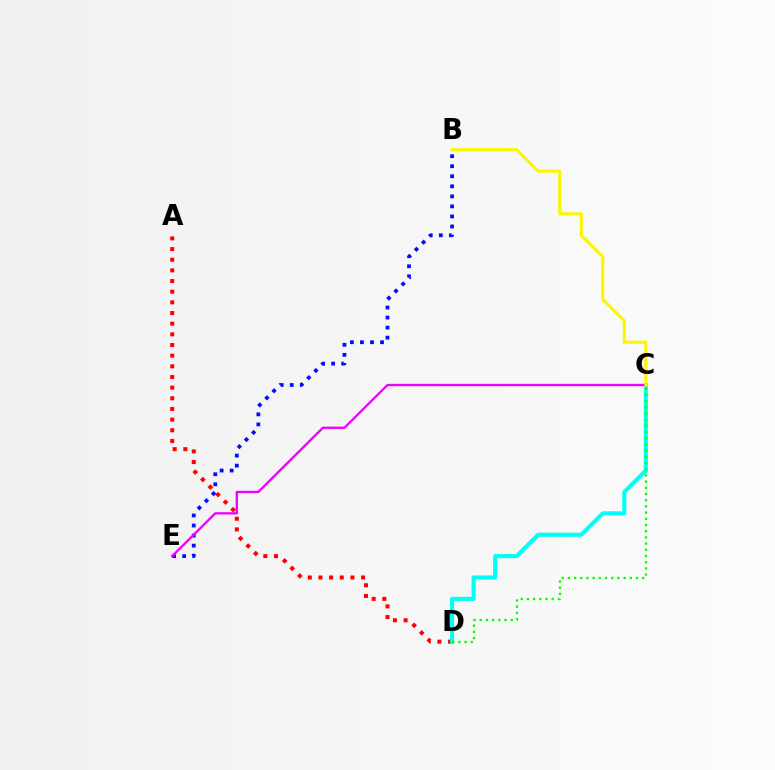{('A', 'D'): [{'color': '#ff0000', 'line_style': 'dotted', 'thickness': 2.9}], ('B', 'E'): [{'color': '#0010ff', 'line_style': 'dotted', 'thickness': 2.73}], ('C', 'D'): [{'color': '#00fff6', 'line_style': 'solid', 'thickness': 2.95}, {'color': '#08ff00', 'line_style': 'dotted', 'thickness': 1.68}], ('C', 'E'): [{'color': '#ee00ff', 'line_style': 'solid', 'thickness': 1.67}], ('B', 'C'): [{'color': '#fcf500', 'line_style': 'solid', 'thickness': 2.23}]}